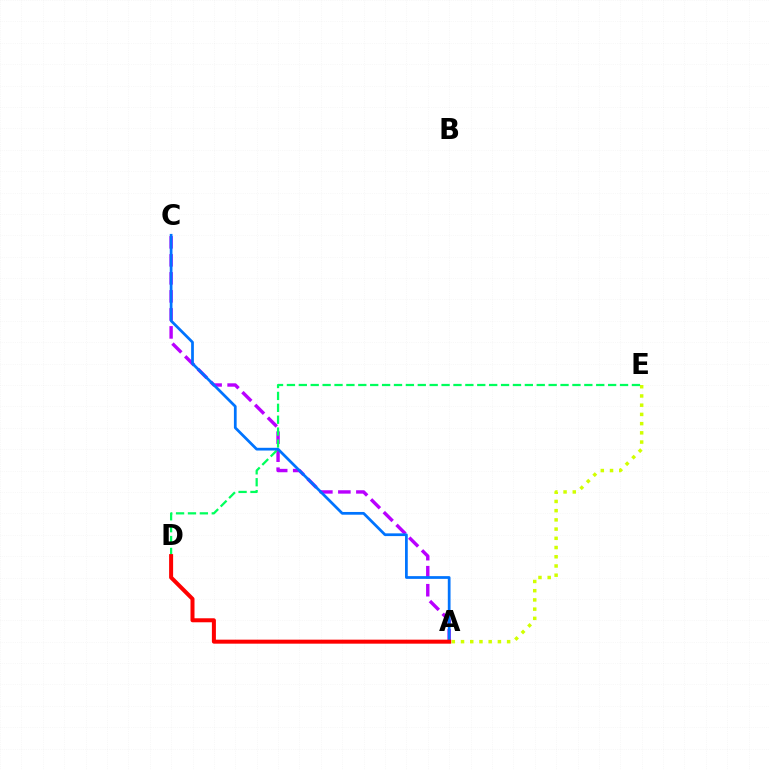{('A', 'C'): [{'color': '#b900ff', 'line_style': 'dashed', 'thickness': 2.45}, {'color': '#0074ff', 'line_style': 'solid', 'thickness': 1.97}], ('A', 'E'): [{'color': '#d1ff00', 'line_style': 'dotted', 'thickness': 2.51}], ('D', 'E'): [{'color': '#00ff5c', 'line_style': 'dashed', 'thickness': 1.62}], ('A', 'D'): [{'color': '#ff0000', 'line_style': 'solid', 'thickness': 2.89}]}